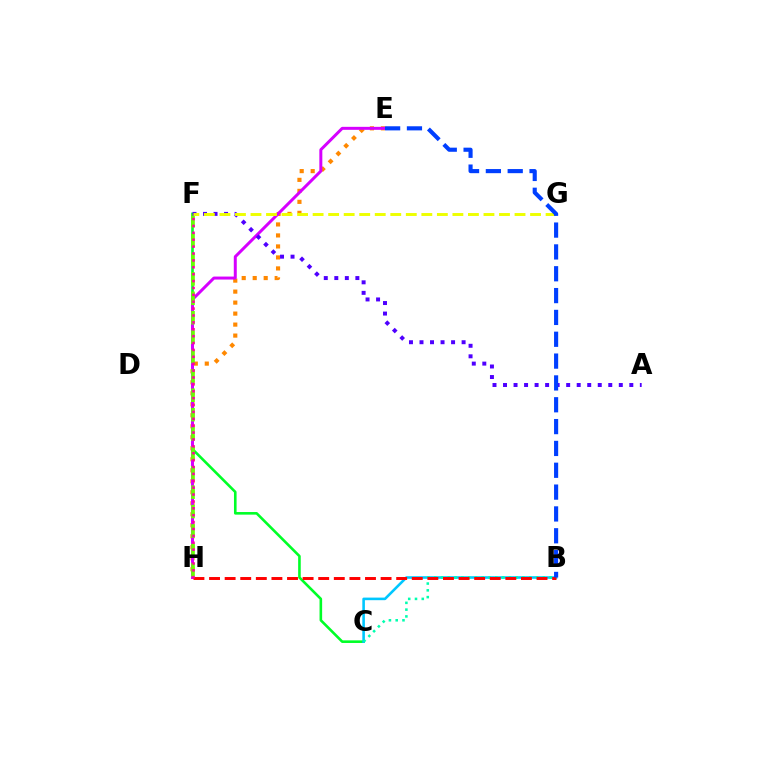{('C', 'F'): [{'color': '#00ff27', 'line_style': 'solid', 'thickness': 1.88}], ('E', 'H'): [{'color': '#ff8800', 'line_style': 'dotted', 'thickness': 2.99}, {'color': '#d600ff', 'line_style': 'solid', 'thickness': 2.15}], ('B', 'C'): [{'color': '#00c7ff', 'line_style': 'solid', 'thickness': 1.86}, {'color': '#00ffaf', 'line_style': 'dotted', 'thickness': 1.84}], ('F', 'H'): [{'color': '#66ff00', 'line_style': 'dashed', 'thickness': 2.63}, {'color': '#ff00a0', 'line_style': 'dotted', 'thickness': 1.87}], ('B', 'H'): [{'color': '#ff0000', 'line_style': 'dashed', 'thickness': 2.12}], ('A', 'F'): [{'color': '#4f00ff', 'line_style': 'dotted', 'thickness': 2.86}], ('F', 'G'): [{'color': '#eeff00', 'line_style': 'dashed', 'thickness': 2.11}], ('B', 'E'): [{'color': '#003fff', 'line_style': 'dashed', 'thickness': 2.97}]}